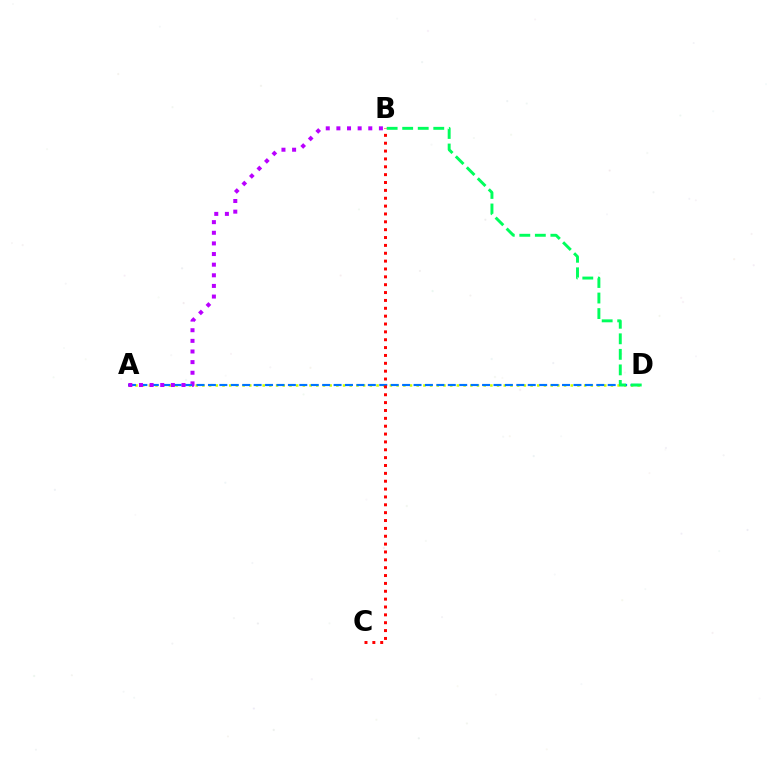{('A', 'D'): [{'color': '#d1ff00', 'line_style': 'dotted', 'thickness': 1.82}, {'color': '#0074ff', 'line_style': 'dashed', 'thickness': 1.55}], ('B', 'C'): [{'color': '#ff0000', 'line_style': 'dotted', 'thickness': 2.14}], ('A', 'B'): [{'color': '#b900ff', 'line_style': 'dotted', 'thickness': 2.89}], ('B', 'D'): [{'color': '#00ff5c', 'line_style': 'dashed', 'thickness': 2.11}]}